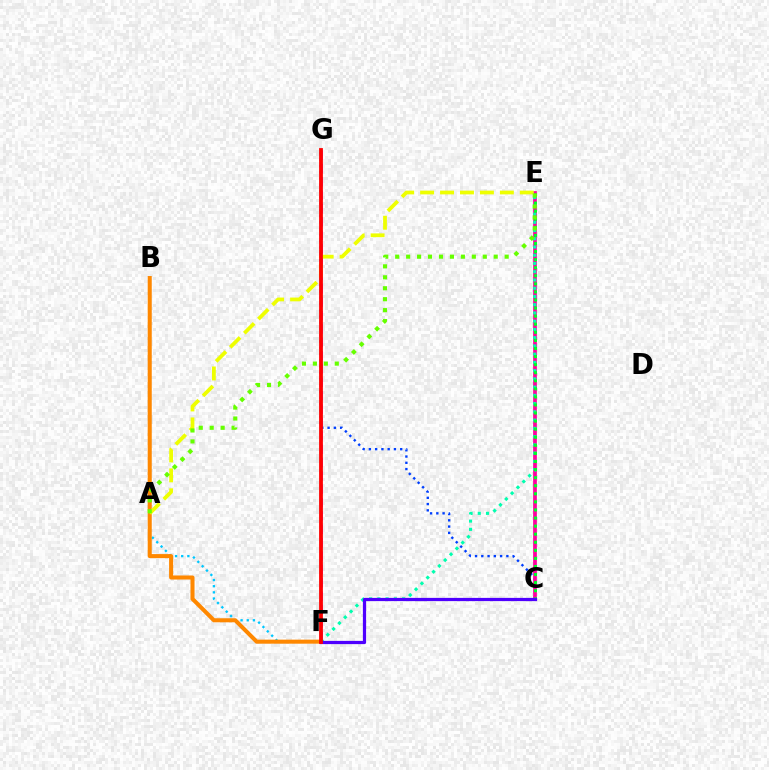{('C', 'G'): [{'color': '#003fff', 'line_style': 'dotted', 'thickness': 1.7}], ('F', 'G'): [{'color': '#d600ff', 'line_style': 'dashed', 'thickness': 1.82}, {'color': '#ff0000', 'line_style': 'solid', 'thickness': 2.73}], ('A', 'F'): [{'color': '#00c7ff', 'line_style': 'dotted', 'thickness': 1.67}], ('C', 'E'): [{'color': '#ff00a0', 'line_style': 'solid', 'thickness': 2.69}, {'color': '#00ff27', 'line_style': 'dotted', 'thickness': 2.19}], ('B', 'F'): [{'color': '#ff8800', 'line_style': 'solid', 'thickness': 2.91}], ('E', 'F'): [{'color': '#00ffaf', 'line_style': 'dotted', 'thickness': 2.24}], ('A', 'E'): [{'color': '#eeff00', 'line_style': 'dashed', 'thickness': 2.71}, {'color': '#66ff00', 'line_style': 'dotted', 'thickness': 2.97}], ('C', 'F'): [{'color': '#4f00ff', 'line_style': 'solid', 'thickness': 2.33}]}